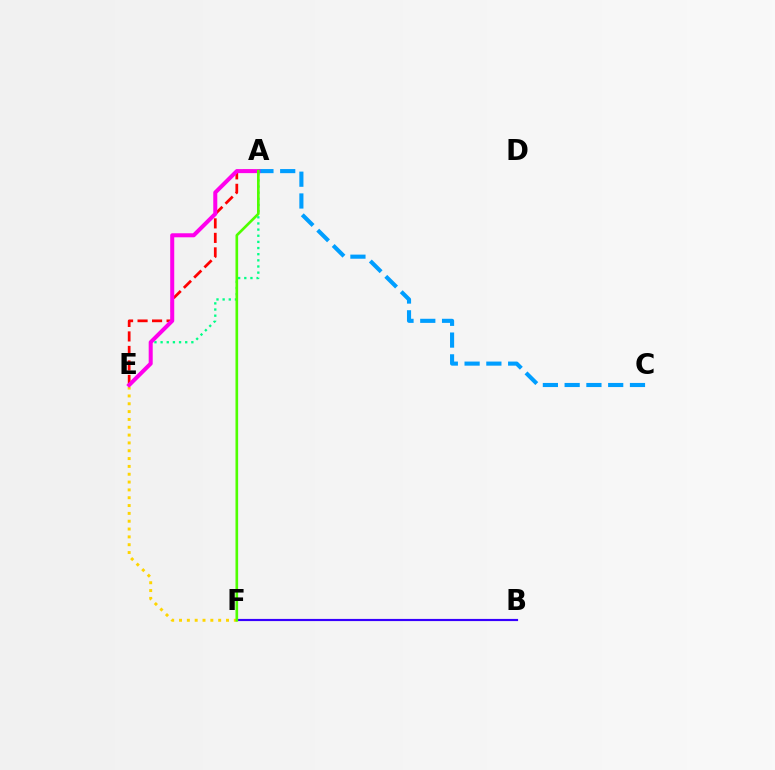{('A', 'E'): [{'color': '#ff0000', 'line_style': 'dashed', 'thickness': 1.97}, {'color': '#00ff86', 'line_style': 'dotted', 'thickness': 1.67}, {'color': '#ff00ed', 'line_style': 'solid', 'thickness': 2.9}], ('B', 'F'): [{'color': '#3700ff', 'line_style': 'solid', 'thickness': 1.56}], ('A', 'C'): [{'color': '#009eff', 'line_style': 'dashed', 'thickness': 2.96}], ('E', 'F'): [{'color': '#ffd500', 'line_style': 'dotted', 'thickness': 2.13}], ('A', 'F'): [{'color': '#4fff00', 'line_style': 'solid', 'thickness': 1.91}]}